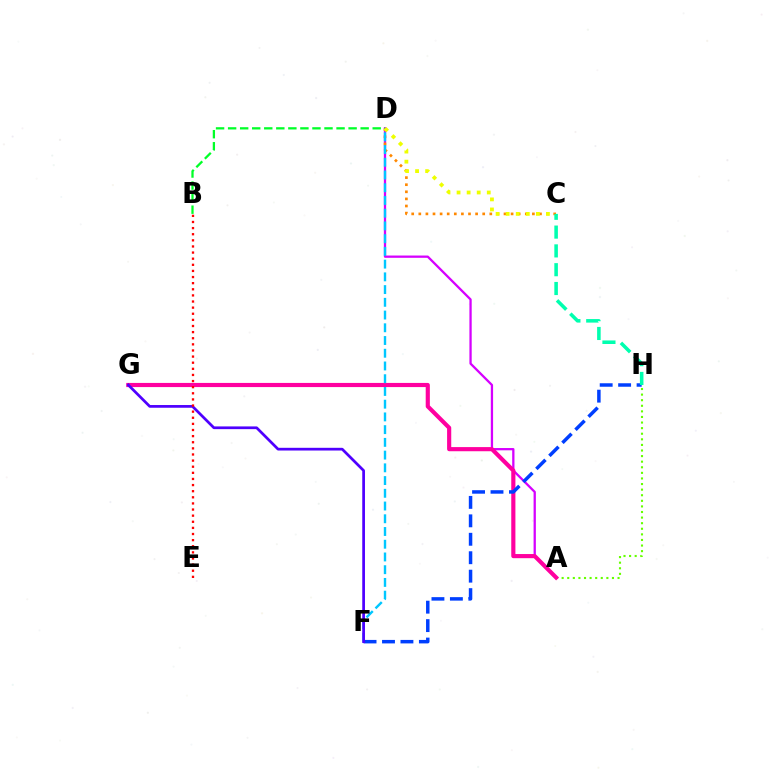{('A', 'D'): [{'color': '#d600ff', 'line_style': 'solid', 'thickness': 1.64}], ('C', 'D'): [{'color': '#ff8800', 'line_style': 'dotted', 'thickness': 1.93}, {'color': '#eeff00', 'line_style': 'dotted', 'thickness': 2.74}], ('A', 'H'): [{'color': '#66ff00', 'line_style': 'dotted', 'thickness': 1.52}], ('B', 'D'): [{'color': '#00ff27', 'line_style': 'dashed', 'thickness': 1.64}], ('A', 'G'): [{'color': '#ff00a0', 'line_style': 'solid', 'thickness': 2.98}], ('D', 'F'): [{'color': '#00c7ff', 'line_style': 'dashed', 'thickness': 1.73}], ('F', 'H'): [{'color': '#003fff', 'line_style': 'dashed', 'thickness': 2.51}], ('F', 'G'): [{'color': '#4f00ff', 'line_style': 'solid', 'thickness': 1.96}], ('C', 'H'): [{'color': '#00ffaf', 'line_style': 'dashed', 'thickness': 2.55}], ('B', 'E'): [{'color': '#ff0000', 'line_style': 'dotted', 'thickness': 1.66}]}